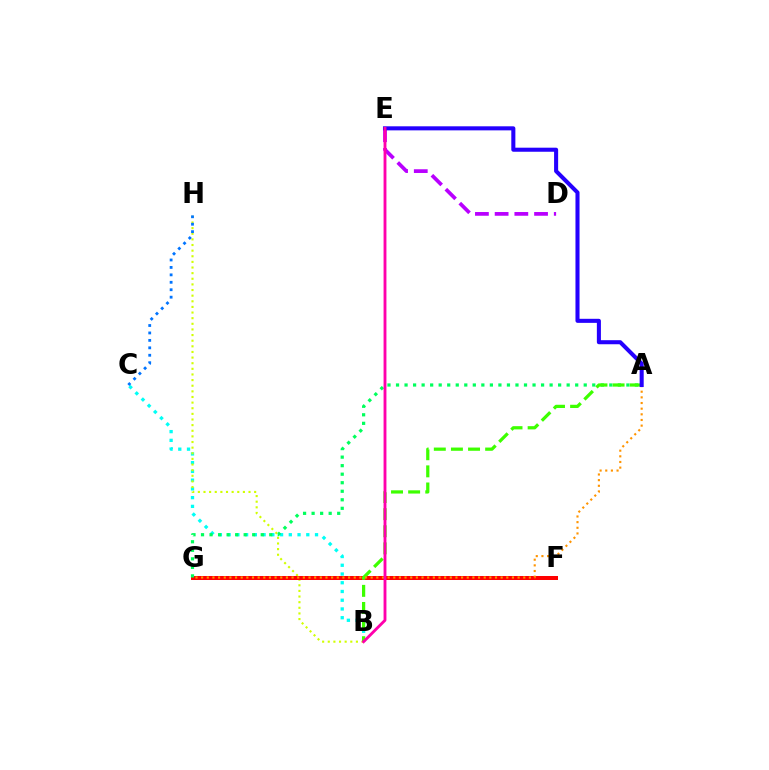{('D', 'E'): [{'color': '#b900ff', 'line_style': 'dashed', 'thickness': 2.68}], ('B', 'C'): [{'color': '#00fff6', 'line_style': 'dotted', 'thickness': 2.37}], ('B', 'H'): [{'color': '#d1ff00', 'line_style': 'dotted', 'thickness': 1.53}], ('C', 'H'): [{'color': '#0074ff', 'line_style': 'dotted', 'thickness': 2.02}], ('F', 'G'): [{'color': '#ff0000', 'line_style': 'solid', 'thickness': 2.87}], ('A', 'G'): [{'color': '#00ff5c', 'line_style': 'dotted', 'thickness': 2.32}, {'color': '#ff9400', 'line_style': 'dotted', 'thickness': 1.54}], ('A', 'B'): [{'color': '#3dff00', 'line_style': 'dashed', 'thickness': 2.32}], ('A', 'E'): [{'color': '#2500ff', 'line_style': 'solid', 'thickness': 2.92}], ('B', 'E'): [{'color': '#ff00ac', 'line_style': 'solid', 'thickness': 2.06}]}